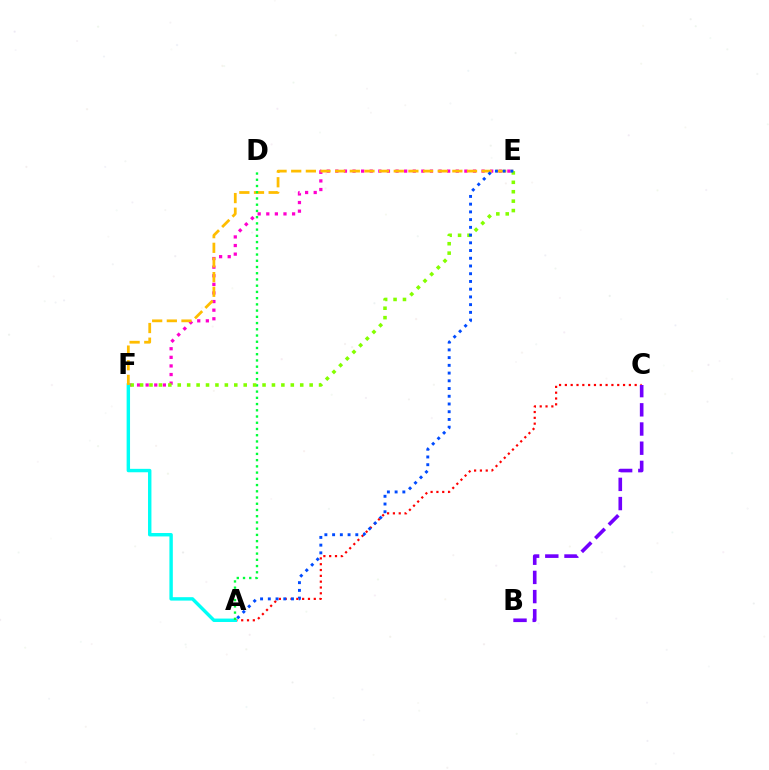{('A', 'C'): [{'color': '#ff0000', 'line_style': 'dotted', 'thickness': 1.58}], ('E', 'F'): [{'color': '#ff00cf', 'line_style': 'dotted', 'thickness': 2.34}, {'color': '#ffbd00', 'line_style': 'dashed', 'thickness': 1.99}, {'color': '#84ff00', 'line_style': 'dotted', 'thickness': 2.56}], ('A', 'F'): [{'color': '#00fff6', 'line_style': 'solid', 'thickness': 2.46}], ('B', 'C'): [{'color': '#7200ff', 'line_style': 'dashed', 'thickness': 2.61}], ('A', 'D'): [{'color': '#00ff39', 'line_style': 'dotted', 'thickness': 1.69}], ('A', 'E'): [{'color': '#004bff', 'line_style': 'dotted', 'thickness': 2.1}]}